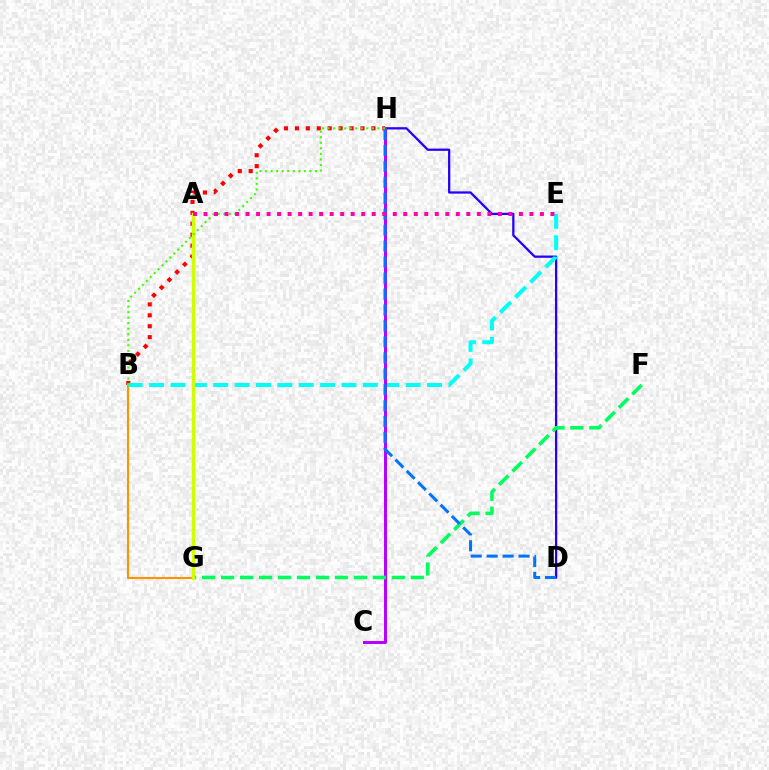{('B', 'H'): [{'color': '#ff0000', 'line_style': 'dotted', 'thickness': 2.97}, {'color': '#3dff00', 'line_style': 'dotted', 'thickness': 1.51}], ('D', 'H'): [{'color': '#2500ff', 'line_style': 'solid', 'thickness': 1.63}, {'color': '#0074ff', 'line_style': 'dashed', 'thickness': 2.17}], ('B', 'G'): [{'color': '#ff9400', 'line_style': 'solid', 'thickness': 1.51}], ('B', 'E'): [{'color': '#00fff6', 'line_style': 'dashed', 'thickness': 2.9}], ('C', 'H'): [{'color': '#b900ff', 'line_style': 'solid', 'thickness': 2.15}], ('F', 'G'): [{'color': '#00ff5c', 'line_style': 'dashed', 'thickness': 2.58}], ('A', 'G'): [{'color': '#d1ff00', 'line_style': 'solid', 'thickness': 2.49}], ('A', 'E'): [{'color': '#ff00ac', 'line_style': 'dotted', 'thickness': 2.86}]}